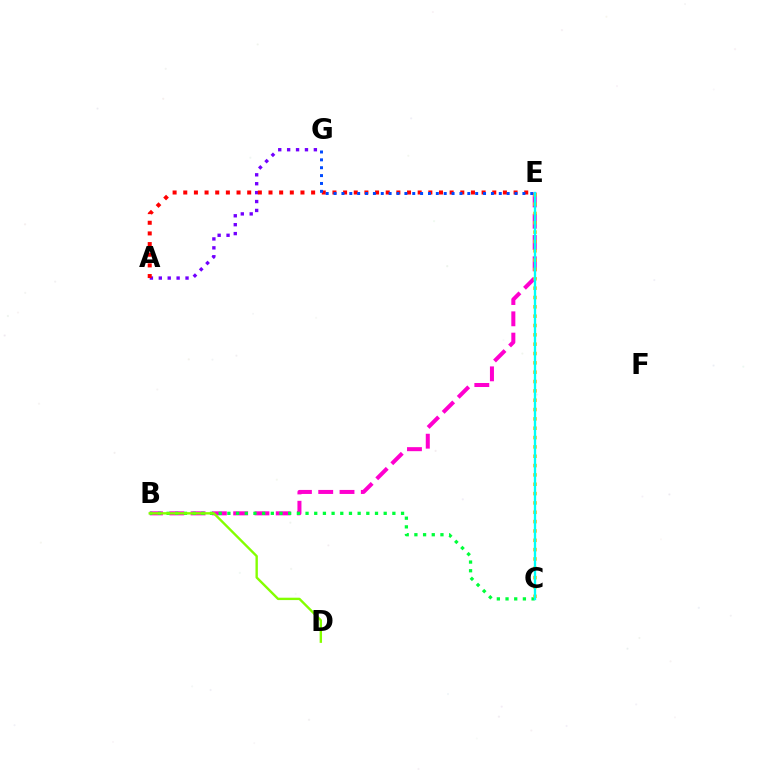{('B', 'E'): [{'color': '#ff00cf', 'line_style': 'dashed', 'thickness': 2.89}], ('A', 'G'): [{'color': '#7200ff', 'line_style': 'dotted', 'thickness': 2.42}], ('B', 'C'): [{'color': '#00ff39', 'line_style': 'dotted', 'thickness': 2.36}], ('C', 'E'): [{'color': '#ffbd00', 'line_style': 'dotted', 'thickness': 2.54}, {'color': '#00fff6', 'line_style': 'solid', 'thickness': 1.68}], ('B', 'D'): [{'color': '#84ff00', 'line_style': 'solid', 'thickness': 1.71}], ('A', 'E'): [{'color': '#ff0000', 'line_style': 'dotted', 'thickness': 2.9}], ('E', 'G'): [{'color': '#004bff', 'line_style': 'dotted', 'thickness': 2.14}]}